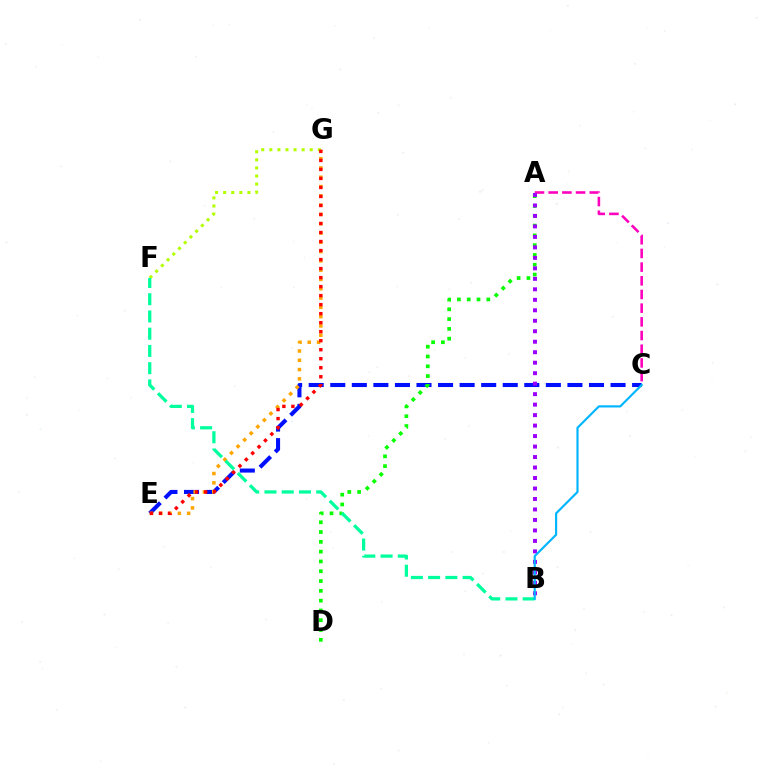{('C', 'E'): [{'color': '#0010ff', 'line_style': 'dashed', 'thickness': 2.93}], ('A', 'D'): [{'color': '#08ff00', 'line_style': 'dotted', 'thickness': 2.66}], ('F', 'G'): [{'color': '#b3ff00', 'line_style': 'dotted', 'thickness': 2.2}], ('A', 'C'): [{'color': '#ff00bd', 'line_style': 'dashed', 'thickness': 1.86}], ('A', 'B'): [{'color': '#9b00ff', 'line_style': 'dotted', 'thickness': 2.85}], ('E', 'G'): [{'color': '#ffa500', 'line_style': 'dotted', 'thickness': 2.52}, {'color': '#ff0000', 'line_style': 'dotted', 'thickness': 2.45}], ('B', 'F'): [{'color': '#00ff9d', 'line_style': 'dashed', 'thickness': 2.34}], ('B', 'C'): [{'color': '#00b5ff', 'line_style': 'solid', 'thickness': 1.56}]}